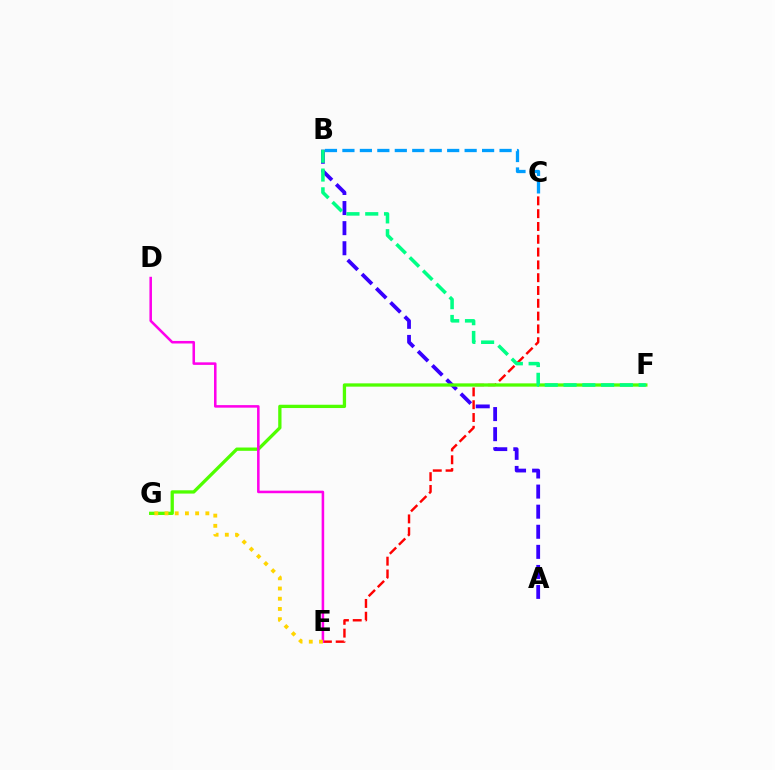{('A', 'B'): [{'color': '#3700ff', 'line_style': 'dashed', 'thickness': 2.73}], ('C', 'E'): [{'color': '#ff0000', 'line_style': 'dashed', 'thickness': 1.74}], ('F', 'G'): [{'color': '#4fff00', 'line_style': 'solid', 'thickness': 2.37}], ('D', 'E'): [{'color': '#ff00ed', 'line_style': 'solid', 'thickness': 1.83}], ('E', 'G'): [{'color': '#ffd500', 'line_style': 'dotted', 'thickness': 2.77}], ('B', 'C'): [{'color': '#009eff', 'line_style': 'dashed', 'thickness': 2.37}], ('B', 'F'): [{'color': '#00ff86', 'line_style': 'dashed', 'thickness': 2.55}]}